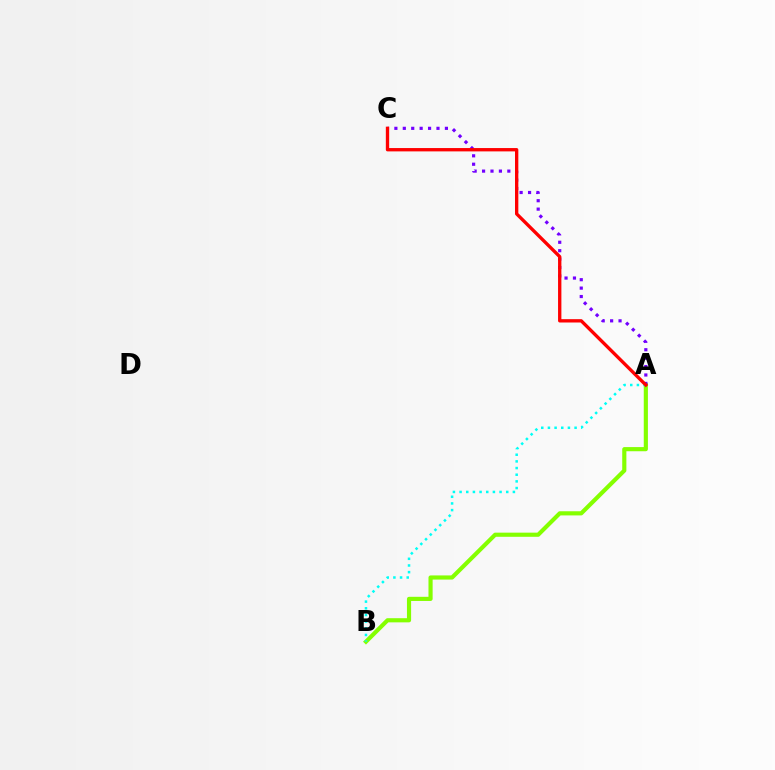{('A', 'B'): [{'color': '#84ff00', 'line_style': 'solid', 'thickness': 2.99}, {'color': '#00fff6', 'line_style': 'dotted', 'thickness': 1.81}], ('A', 'C'): [{'color': '#7200ff', 'line_style': 'dotted', 'thickness': 2.29}, {'color': '#ff0000', 'line_style': 'solid', 'thickness': 2.4}]}